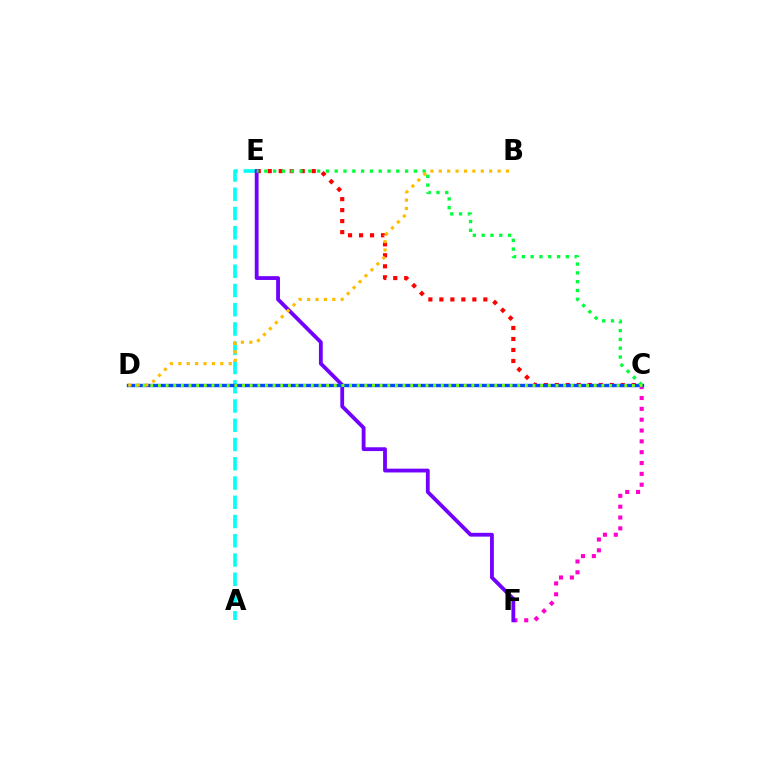{('C', 'F'): [{'color': '#ff00cf', 'line_style': 'dotted', 'thickness': 2.95}], ('C', 'E'): [{'color': '#ff0000', 'line_style': 'dotted', 'thickness': 2.99}, {'color': '#00ff39', 'line_style': 'dotted', 'thickness': 2.39}], ('A', 'E'): [{'color': '#00fff6', 'line_style': 'dashed', 'thickness': 2.62}], ('E', 'F'): [{'color': '#7200ff', 'line_style': 'solid', 'thickness': 2.74}], ('C', 'D'): [{'color': '#004bff', 'line_style': 'solid', 'thickness': 2.43}, {'color': '#84ff00', 'line_style': 'dotted', 'thickness': 2.08}], ('B', 'D'): [{'color': '#ffbd00', 'line_style': 'dotted', 'thickness': 2.28}]}